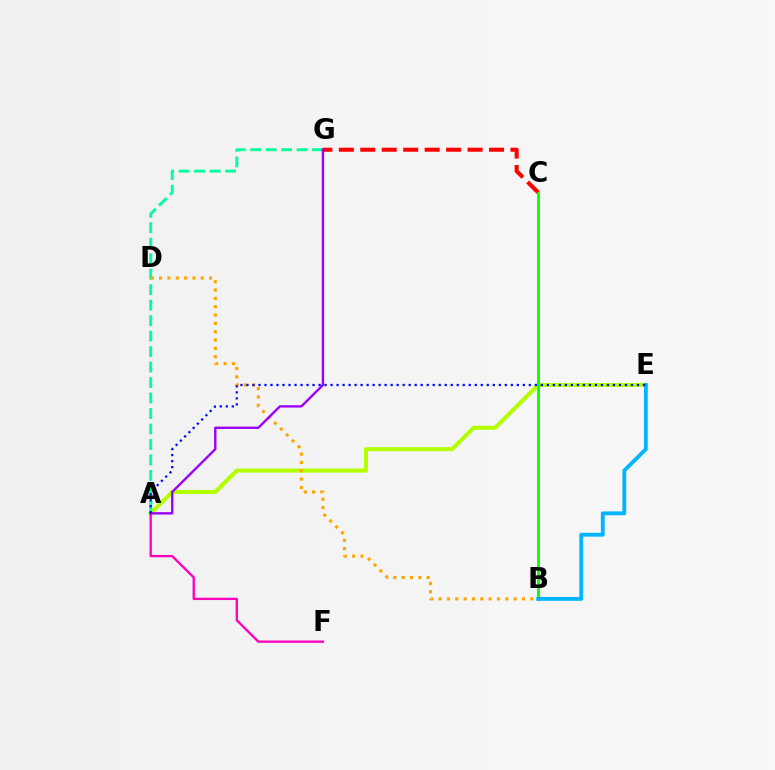{('A', 'E'): [{'color': '#b3ff00', 'line_style': 'solid', 'thickness': 2.93}, {'color': '#0010ff', 'line_style': 'dotted', 'thickness': 1.63}], ('A', 'G'): [{'color': '#00ff9d', 'line_style': 'dashed', 'thickness': 2.1}, {'color': '#9b00ff', 'line_style': 'solid', 'thickness': 1.71}], ('A', 'F'): [{'color': '#ff00bd', 'line_style': 'solid', 'thickness': 1.67}], ('C', 'G'): [{'color': '#ff0000', 'line_style': 'dashed', 'thickness': 2.92}], ('B', 'D'): [{'color': '#ffa500', 'line_style': 'dotted', 'thickness': 2.26}], ('B', 'C'): [{'color': '#08ff00', 'line_style': 'solid', 'thickness': 2.02}], ('B', 'E'): [{'color': '#00b5ff', 'line_style': 'solid', 'thickness': 2.77}]}